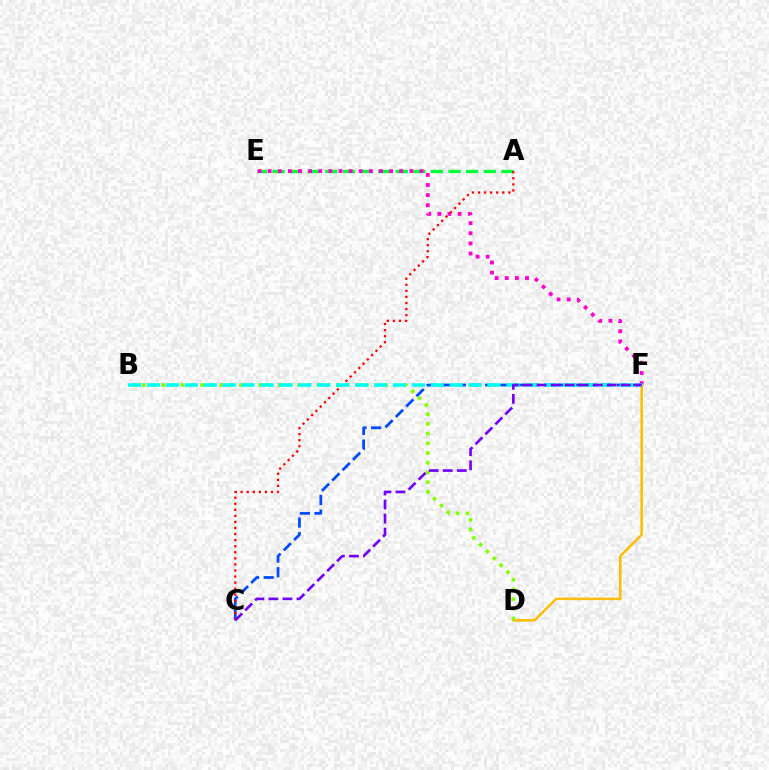{('A', 'E'): [{'color': '#00ff39', 'line_style': 'dashed', 'thickness': 2.39}], ('E', 'F'): [{'color': '#ff00cf', 'line_style': 'dotted', 'thickness': 2.75}], ('C', 'F'): [{'color': '#004bff', 'line_style': 'dashed', 'thickness': 1.99}, {'color': '#7200ff', 'line_style': 'dashed', 'thickness': 1.91}], ('D', 'F'): [{'color': '#ffbd00', 'line_style': 'solid', 'thickness': 1.82}], ('A', 'C'): [{'color': '#ff0000', 'line_style': 'dotted', 'thickness': 1.65}], ('B', 'D'): [{'color': '#84ff00', 'line_style': 'dotted', 'thickness': 2.64}], ('B', 'F'): [{'color': '#00fff6', 'line_style': 'dashed', 'thickness': 2.57}]}